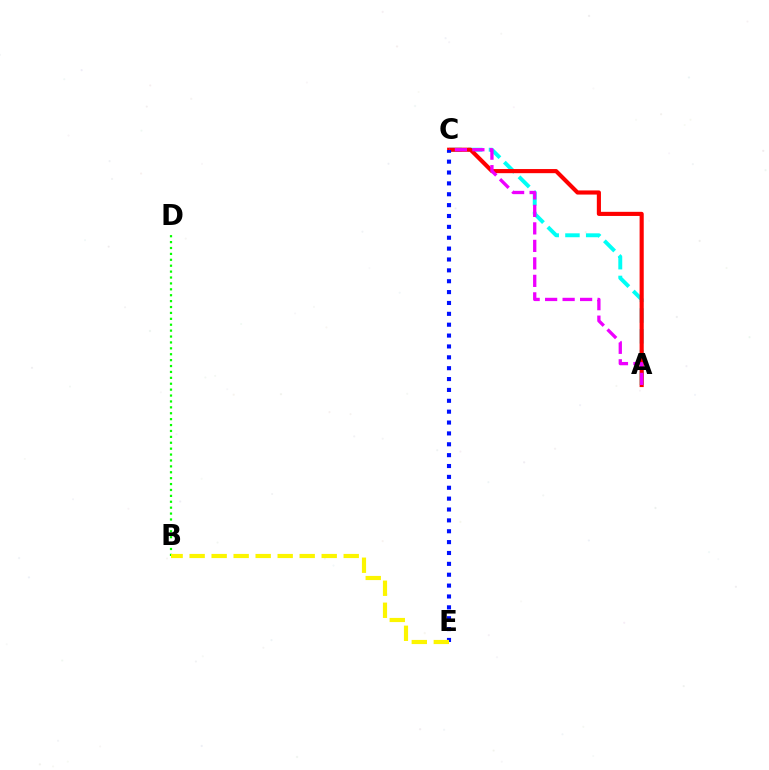{('B', 'D'): [{'color': '#08ff00', 'line_style': 'dotted', 'thickness': 1.6}], ('A', 'C'): [{'color': '#00fff6', 'line_style': 'dashed', 'thickness': 2.82}, {'color': '#ff0000', 'line_style': 'solid', 'thickness': 2.97}, {'color': '#ee00ff', 'line_style': 'dashed', 'thickness': 2.38}], ('C', 'E'): [{'color': '#0010ff', 'line_style': 'dotted', 'thickness': 2.95}], ('B', 'E'): [{'color': '#fcf500', 'line_style': 'dashed', 'thickness': 2.99}]}